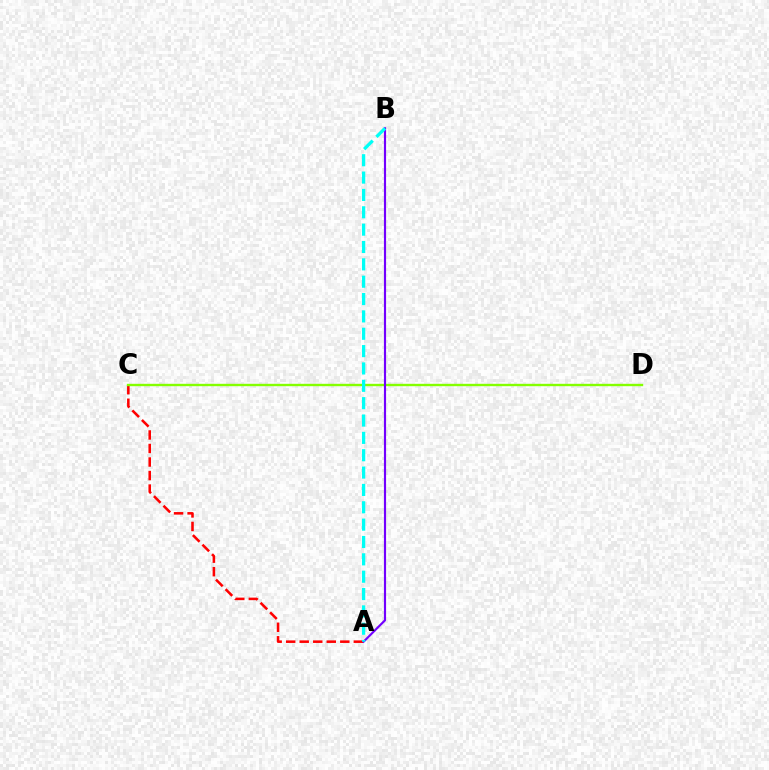{('A', 'C'): [{'color': '#ff0000', 'line_style': 'dashed', 'thickness': 1.84}], ('C', 'D'): [{'color': '#84ff00', 'line_style': 'solid', 'thickness': 1.72}], ('A', 'B'): [{'color': '#7200ff', 'line_style': 'solid', 'thickness': 1.55}, {'color': '#00fff6', 'line_style': 'dashed', 'thickness': 2.36}]}